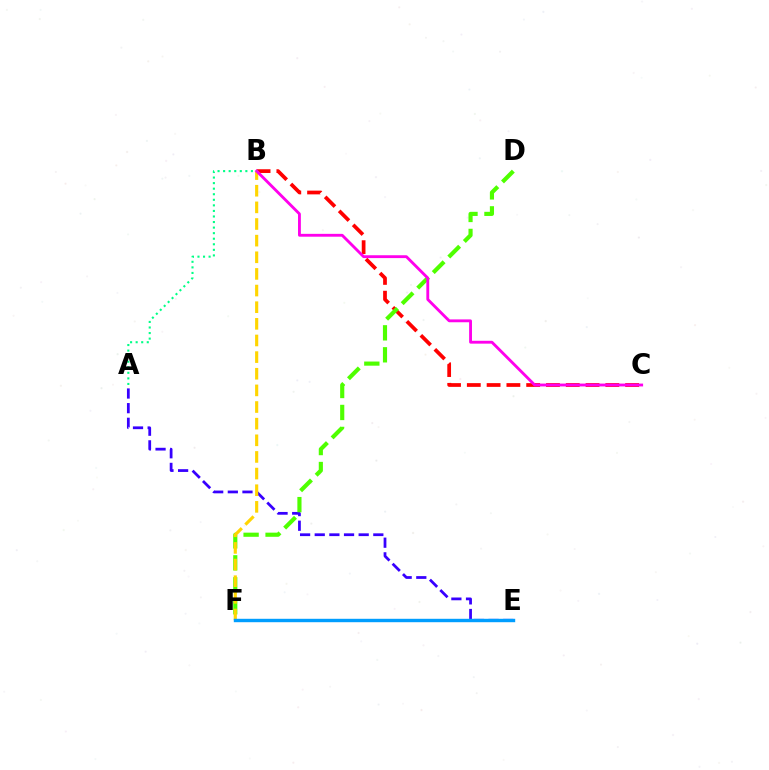{('A', 'E'): [{'color': '#3700ff', 'line_style': 'dashed', 'thickness': 1.99}], ('B', 'C'): [{'color': '#ff0000', 'line_style': 'dashed', 'thickness': 2.69}, {'color': '#ff00ed', 'line_style': 'solid', 'thickness': 2.05}], ('D', 'F'): [{'color': '#4fff00', 'line_style': 'dashed', 'thickness': 2.99}], ('B', 'F'): [{'color': '#ffd500', 'line_style': 'dashed', 'thickness': 2.26}], ('E', 'F'): [{'color': '#009eff', 'line_style': 'solid', 'thickness': 2.45}], ('A', 'B'): [{'color': '#00ff86', 'line_style': 'dotted', 'thickness': 1.51}]}